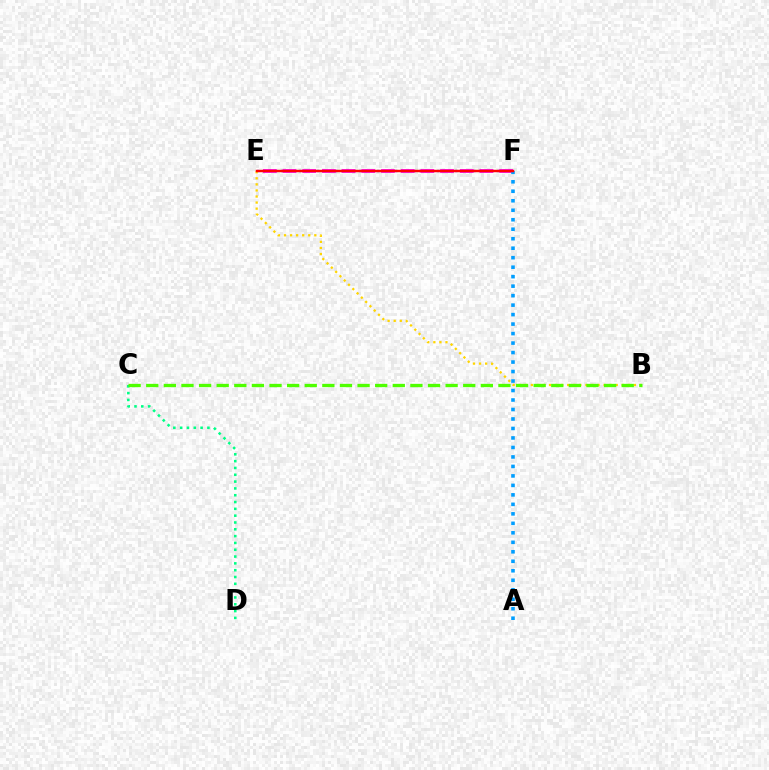{('E', 'F'): [{'color': '#3700ff', 'line_style': 'dotted', 'thickness': 1.63}, {'color': '#ff00ed', 'line_style': 'dashed', 'thickness': 2.68}, {'color': '#ff0000', 'line_style': 'solid', 'thickness': 1.76}], ('C', 'D'): [{'color': '#00ff86', 'line_style': 'dotted', 'thickness': 1.85}], ('B', 'E'): [{'color': '#ffd500', 'line_style': 'dotted', 'thickness': 1.65}], ('A', 'F'): [{'color': '#009eff', 'line_style': 'dotted', 'thickness': 2.58}], ('B', 'C'): [{'color': '#4fff00', 'line_style': 'dashed', 'thickness': 2.39}]}